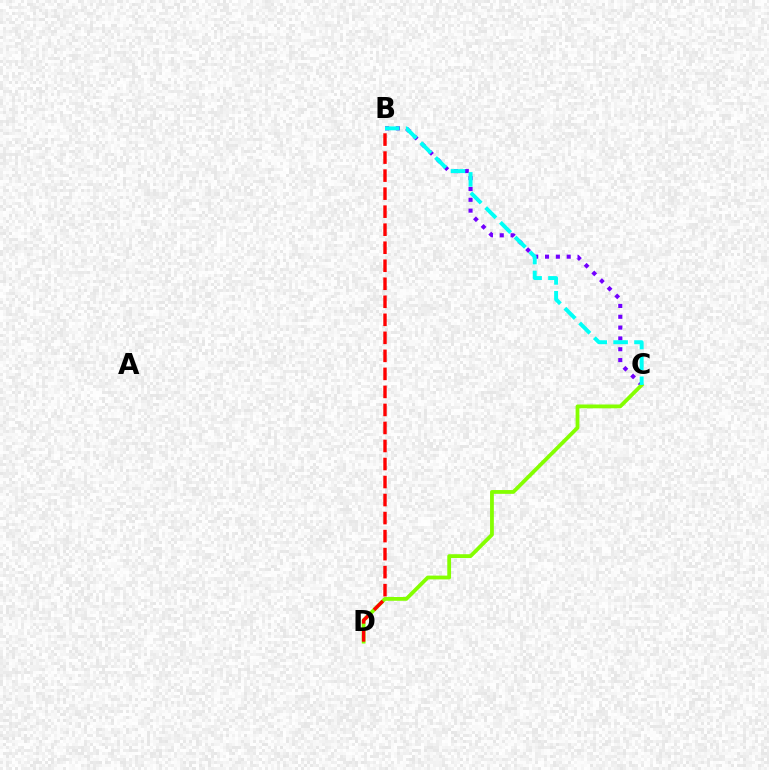{('B', 'C'): [{'color': '#7200ff', 'line_style': 'dotted', 'thickness': 2.94}, {'color': '#00fff6', 'line_style': 'dashed', 'thickness': 2.83}], ('C', 'D'): [{'color': '#84ff00', 'line_style': 'solid', 'thickness': 2.73}], ('B', 'D'): [{'color': '#ff0000', 'line_style': 'dashed', 'thickness': 2.45}]}